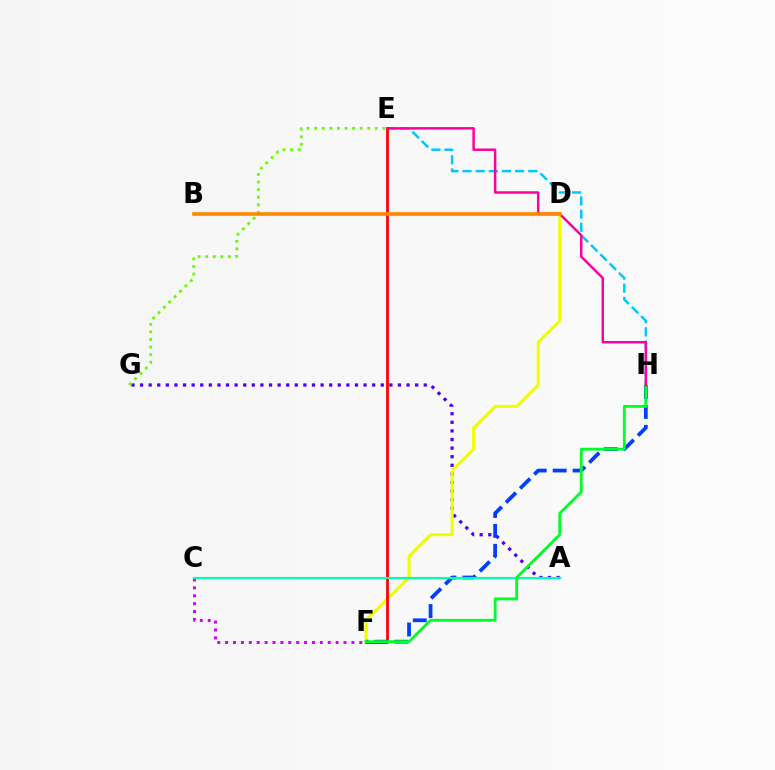{('C', 'F'): [{'color': '#d600ff', 'line_style': 'dotted', 'thickness': 2.14}], ('A', 'G'): [{'color': '#4f00ff', 'line_style': 'dotted', 'thickness': 2.34}], ('E', 'H'): [{'color': '#00c7ff', 'line_style': 'dashed', 'thickness': 1.79}, {'color': '#ff00a0', 'line_style': 'solid', 'thickness': 1.78}], ('D', 'F'): [{'color': '#eeff00', 'line_style': 'solid', 'thickness': 2.14}], ('E', 'F'): [{'color': '#ff0000', 'line_style': 'solid', 'thickness': 1.98}], ('F', 'H'): [{'color': '#003fff', 'line_style': 'dashed', 'thickness': 2.71}, {'color': '#00ff27', 'line_style': 'solid', 'thickness': 2.04}], ('A', 'C'): [{'color': '#00ffaf', 'line_style': 'solid', 'thickness': 1.55}], ('E', 'G'): [{'color': '#66ff00', 'line_style': 'dotted', 'thickness': 2.06}], ('B', 'D'): [{'color': '#ff8800', 'line_style': 'solid', 'thickness': 2.61}]}